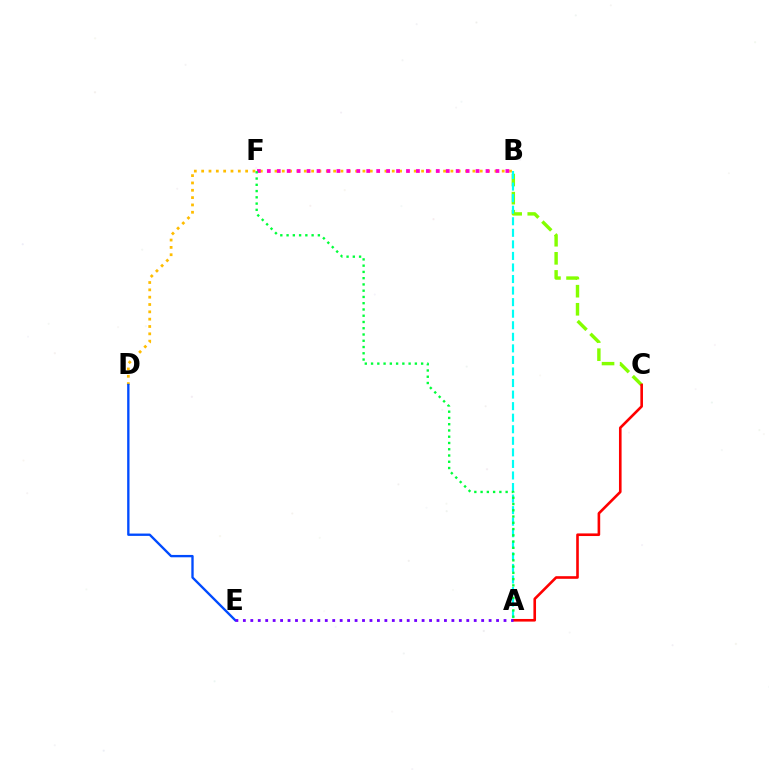{('B', 'C'): [{'color': '#84ff00', 'line_style': 'dashed', 'thickness': 2.46}], ('A', 'C'): [{'color': '#ff0000', 'line_style': 'solid', 'thickness': 1.88}], ('B', 'D'): [{'color': '#ffbd00', 'line_style': 'dotted', 'thickness': 1.99}], ('B', 'F'): [{'color': '#ff00cf', 'line_style': 'dotted', 'thickness': 2.7}], ('D', 'E'): [{'color': '#004bff', 'line_style': 'solid', 'thickness': 1.69}], ('A', 'B'): [{'color': '#00fff6', 'line_style': 'dashed', 'thickness': 1.57}], ('A', 'E'): [{'color': '#7200ff', 'line_style': 'dotted', 'thickness': 2.02}], ('A', 'F'): [{'color': '#00ff39', 'line_style': 'dotted', 'thickness': 1.7}]}